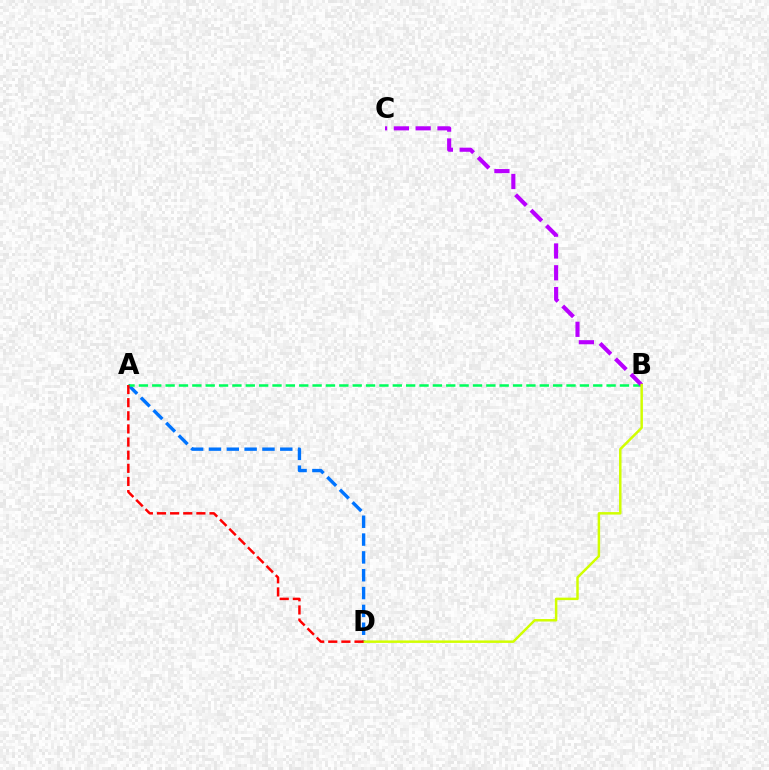{('A', 'D'): [{'color': '#0074ff', 'line_style': 'dashed', 'thickness': 2.42}, {'color': '#ff0000', 'line_style': 'dashed', 'thickness': 1.78}], ('A', 'B'): [{'color': '#00ff5c', 'line_style': 'dashed', 'thickness': 1.82}], ('B', 'C'): [{'color': '#b900ff', 'line_style': 'dashed', 'thickness': 2.96}], ('B', 'D'): [{'color': '#d1ff00', 'line_style': 'solid', 'thickness': 1.78}]}